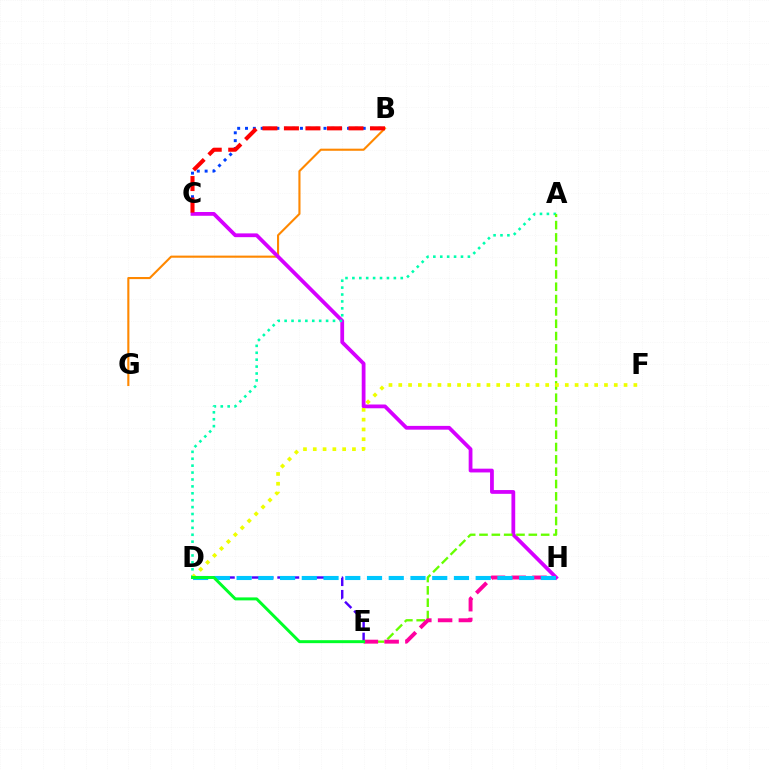{('B', 'G'): [{'color': '#ff8800', 'line_style': 'solid', 'thickness': 1.52}], ('B', 'C'): [{'color': '#003fff', 'line_style': 'dotted', 'thickness': 2.13}, {'color': '#ff0000', 'line_style': 'dashed', 'thickness': 2.92}], ('D', 'E'): [{'color': '#4f00ff', 'line_style': 'dashed', 'thickness': 1.75}, {'color': '#00ff27', 'line_style': 'solid', 'thickness': 2.14}], ('C', 'H'): [{'color': '#d600ff', 'line_style': 'solid', 'thickness': 2.72}], ('A', 'D'): [{'color': '#00ffaf', 'line_style': 'dotted', 'thickness': 1.88}], ('A', 'E'): [{'color': '#66ff00', 'line_style': 'dashed', 'thickness': 1.68}], ('D', 'F'): [{'color': '#eeff00', 'line_style': 'dotted', 'thickness': 2.66}], ('E', 'H'): [{'color': '#ff00a0', 'line_style': 'dashed', 'thickness': 2.82}], ('D', 'H'): [{'color': '#00c7ff', 'line_style': 'dashed', 'thickness': 2.95}]}